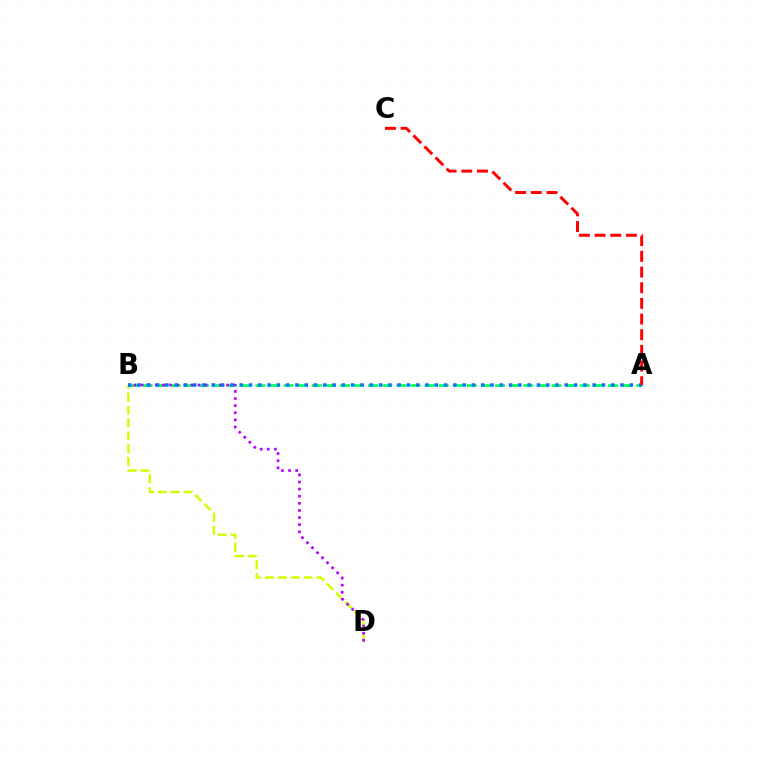{('A', 'B'): [{'color': '#00ff5c', 'line_style': 'dashed', 'thickness': 1.92}, {'color': '#0074ff', 'line_style': 'dotted', 'thickness': 2.52}], ('B', 'D'): [{'color': '#d1ff00', 'line_style': 'dashed', 'thickness': 1.75}, {'color': '#b900ff', 'line_style': 'dotted', 'thickness': 1.93}], ('A', 'C'): [{'color': '#ff0000', 'line_style': 'dashed', 'thickness': 2.13}]}